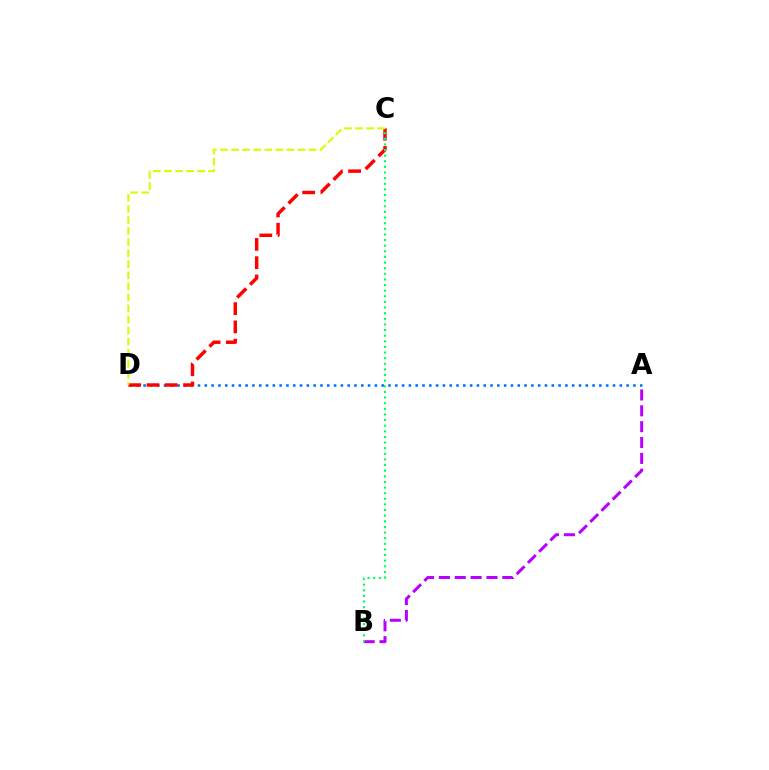{('A', 'D'): [{'color': '#0074ff', 'line_style': 'dotted', 'thickness': 1.85}], ('C', 'D'): [{'color': '#ff0000', 'line_style': 'dashed', 'thickness': 2.48}, {'color': '#d1ff00', 'line_style': 'dashed', 'thickness': 1.5}], ('A', 'B'): [{'color': '#b900ff', 'line_style': 'dashed', 'thickness': 2.15}], ('B', 'C'): [{'color': '#00ff5c', 'line_style': 'dotted', 'thickness': 1.53}]}